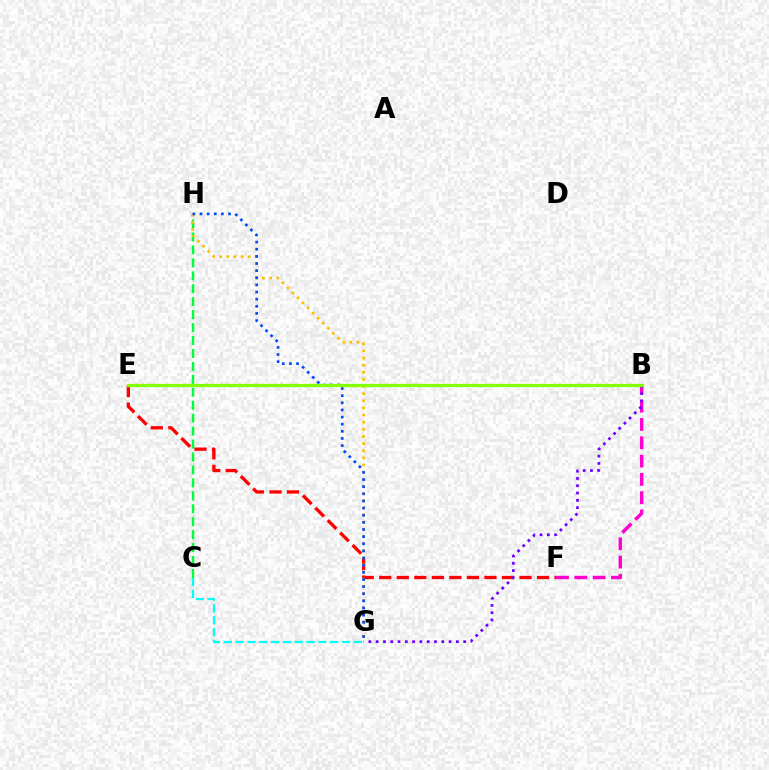{('E', 'F'): [{'color': '#ff0000', 'line_style': 'dashed', 'thickness': 2.38}], ('B', 'F'): [{'color': '#ff00cf', 'line_style': 'dashed', 'thickness': 2.49}], ('C', 'H'): [{'color': '#00ff39', 'line_style': 'dashed', 'thickness': 1.76}], ('B', 'G'): [{'color': '#7200ff', 'line_style': 'dotted', 'thickness': 1.98}], ('G', 'H'): [{'color': '#ffbd00', 'line_style': 'dotted', 'thickness': 1.94}, {'color': '#004bff', 'line_style': 'dotted', 'thickness': 1.94}], ('C', 'G'): [{'color': '#00fff6', 'line_style': 'dashed', 'thickness': 1.61}], ('B', 'E'): [{'color': '#84ff00', 'line_style': 'solid', 'thickness': 2.35}]}